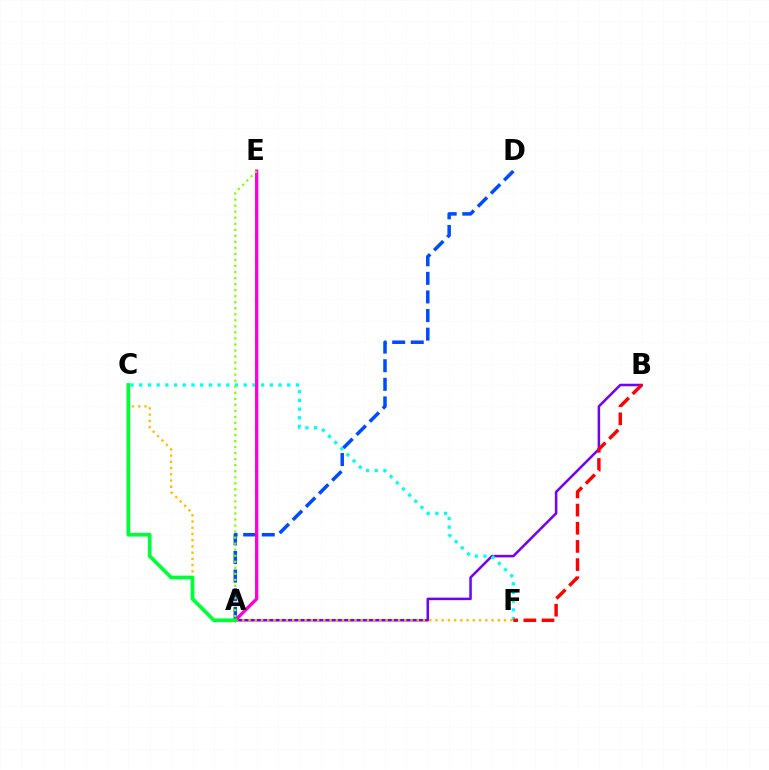{('A', 'B'): [{'color': '#7200ff', 'line_style': 'solid', 'thickness': 1.81}], ('C', 'F'): [{'color': '#00fff6', 'line_style': 'dotted', 'thickness': 2.37}, {'color': '#ffbd00', 'line_style': 'dotted', 'thickness': 1.69}], ('B', 'F'): [{'color': '#ff0000', 'line_style': 'dashed', 'thickness': 2.47}], ('A', 'D'): [{'color': '#004bff', 'line_style': 'dashed', 'thickness': 2.53}], ('A', 'E'): [{'color': '#ff00cf', 'line_style': 'solid', 'thickness': 2.37}, {'color': '#84ff00', 'line_style': 'dotted', 'thickness': 1.64}], ('A', 'C'): [{'color': '#00ff39', 'line_style': 'solid', 'thickness': 2.69}]}